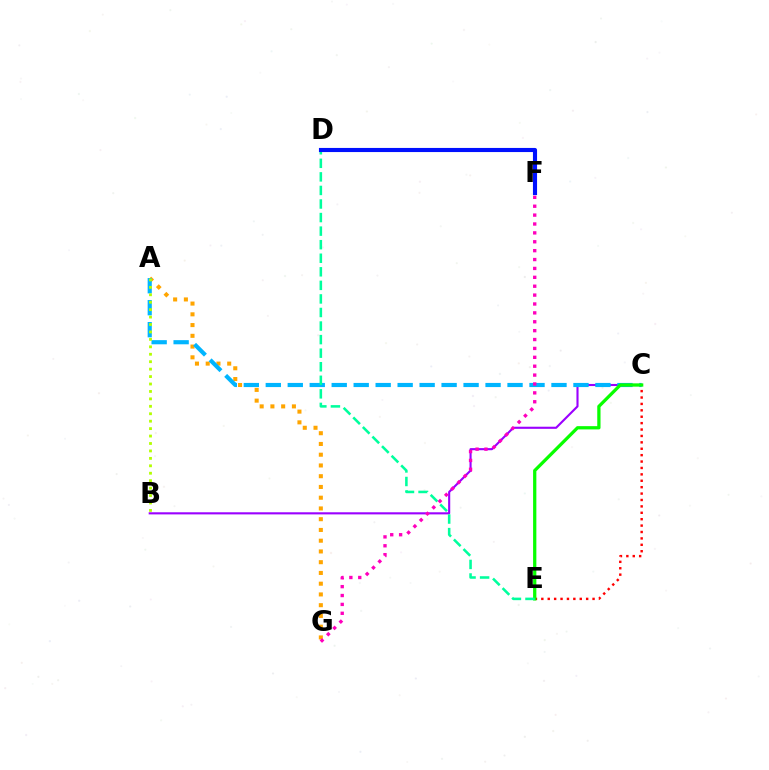{('A', 'G'): [{'color': '#ffa500', 'line_style': 'dotted', 'thickness': 2.92}], ('C', 'E'): [{'color': '#ff0000', 'line_style': 'dotted', 'thickness': 1.74}, {'color': '#08ff00', 'line_style': 'solid', 'thickness': 2.35}], ('B', 'C'): [{'color': '#9b00ff', 'line_style': 'solid', 'thickness': 1.52}], ('A', 'C'): [{'color': '#00b5ff', 'line_style': 'dashed', 'thickness': 2.99}], ('D', 'E'): [{'color': '#00ff9d', 'line_style': 'dashed', 'thickness': 1.84}], ('F', 'G'): [{'color': '#ff00bd', 'line_style': 'dotted', 'thickness': 2.41}], ('D', 'F'): [{'color': '#0010ff', 'line_style': 'solid', 'thickness': 2.96}], ('A', 'B'): [{'color': '#b3ff00', 'line_style': 'dotted', 'thickness': 2.02}]}